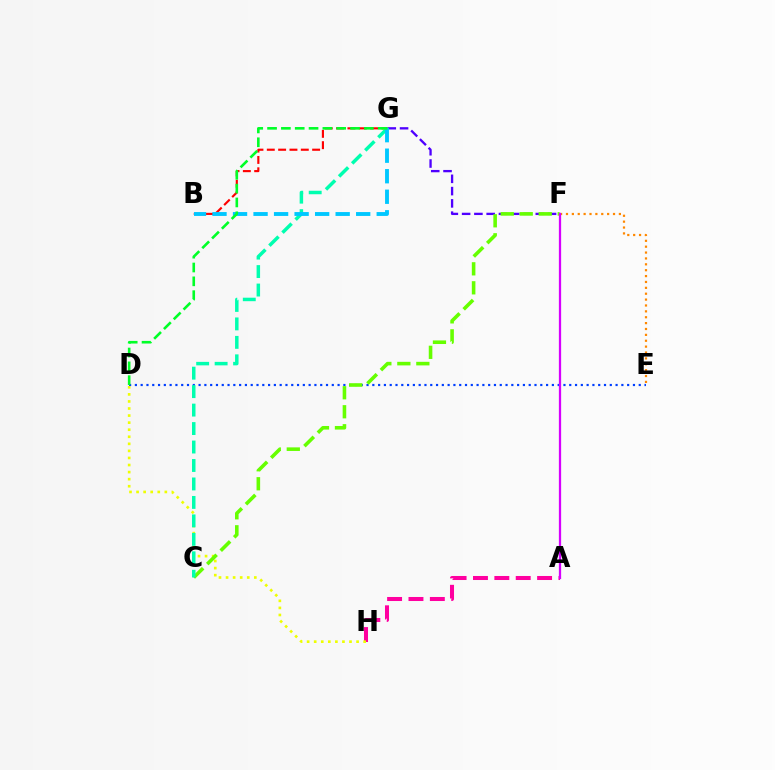{('A', 'H'): [{'color': '#ff00a0', 'line_style': 'dashed', 'thickness': 2.9}], ('B', 'G'): [{'color': '#ff0000', 'line_style': 'dashed', 'thickness': 1.54}, {'color': '#00c7ff', 'line_style': 'dashed', 'thickness': 2.79}], ('D', 'E'): [{'color': '#003fff', 'line_style': 'dotted', 'thickness': 1.57}], ('E', 'F'): [{'color': '#ff8800', 'line_style': 'dotted', 'thickness': 1.6}], ('D', 'H'): [{'color': '#eeff00', 'line_style': 'dotted', 'thickness': 1.92}], ('F', 'G'): [{'color': '#4f00ff', 'line_style': 'dashed', 'thickness': 1.67}], ('C', 'F'): [{'color': '#66ff00', 'line_style': 'dashed', 'thickness': 2.58}], ('C', 'G'): [{'color': '#00ffaf', 'line_style': 'dashed', 'thickness': 2.51}], ('D', 'G'): [{'color': '#00ff27', 'line_style': 'dashed', 'thickness': 1.88}], ('A', 'F'): [{'color': '#d600ff', 'line_style': 'solid', 'thickness': 1.63}]}